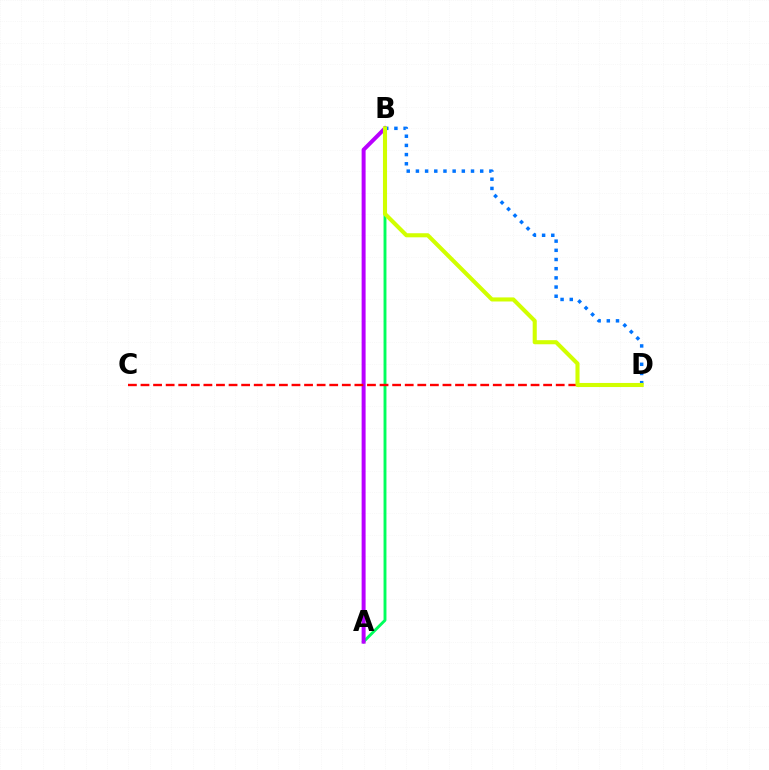{('A', 'B'): [{'color': '#00ff5c', 'line_style': 'solid', 'thickness': 2.09}, {'color': '#b900ff', 'line_style': 'solid', 'thickness': 2.86}], ('B', 'D'): [{'color': '#0074ff', 'line_style': 'dotted', 'thickness': 2.5}, {'color': '#d1ff00', 'line_style': 'solid', 'thickness': 2.94}], ('C', 'D'): [{'color': '#ff0000', 'line_style': 'dashed', 'thickness': 1.71}]}